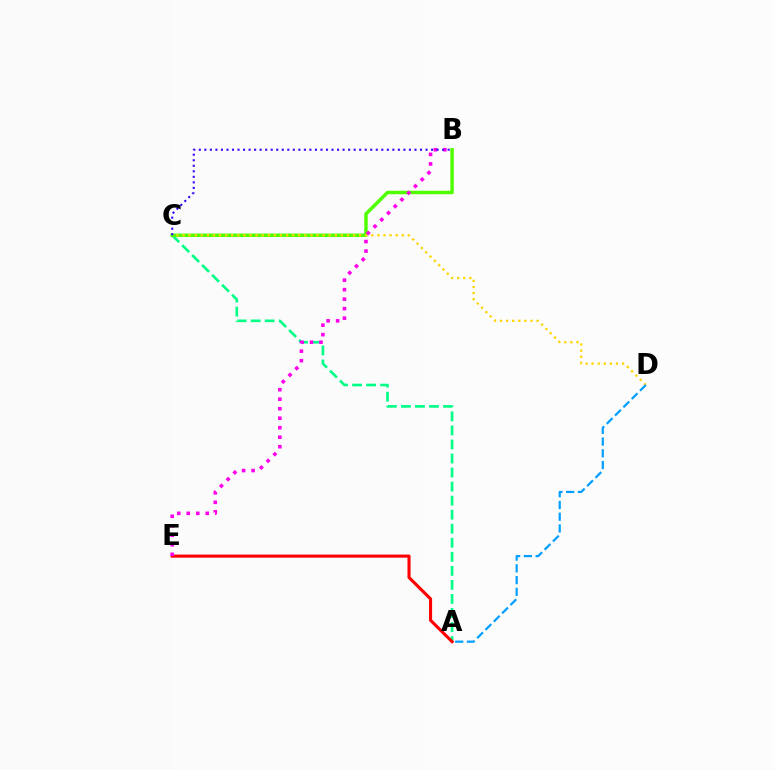{('A', 'C'): [{'color': '#00ff86', 'line_style': 'dashed', 'thickness': 1.91}], ('B', 'C'): [{'color': '#4fff00', 'line_style': 'solid', 'thickness': 2.49}, {'color': '#3700ff', 'line_style': 'dotted', 'thickness': 1.5}], ('C', 'D'): [{'color': '#ffd500', 'line_style': 'dotted', 'thickness': 1.65}], ('A', 'D'): [{'color': '#009eff', 'line_style': 'dashed', 'thickness': 1.59}], ('A', 'E'): [{'color': '#ff0000', 'line_style': 'solid', 'thickness': 2.23}], ('B', 'E'): [{'color': '#ff00ed', 'line_style': 'dotted', 'thickness': 2.58}]}